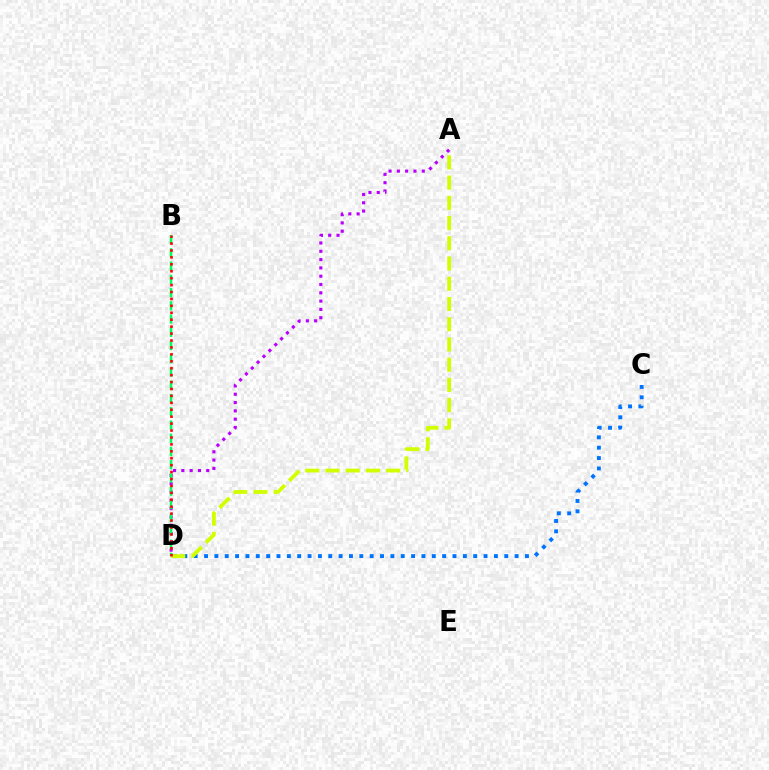{('C', 'D'): [{'color': '#0074ff', 'line_style': 'dotted', 'thickness': 2.81}], ('A', 'D'): [{'color': '#b900ff', 'line_style': 'dotted', 'thickness': 2.26}, {'color': '#d1ff00', 'line_style': 'dashed', 'thickness': 2.75}], ('B', 'D'): [{'color': '#00ff5c', 'line_style': 'dashed', 'thickness': 1.8}, {'color': '#ff0000', 'line_style': 'dotted', 'thickness': 1.88}]}